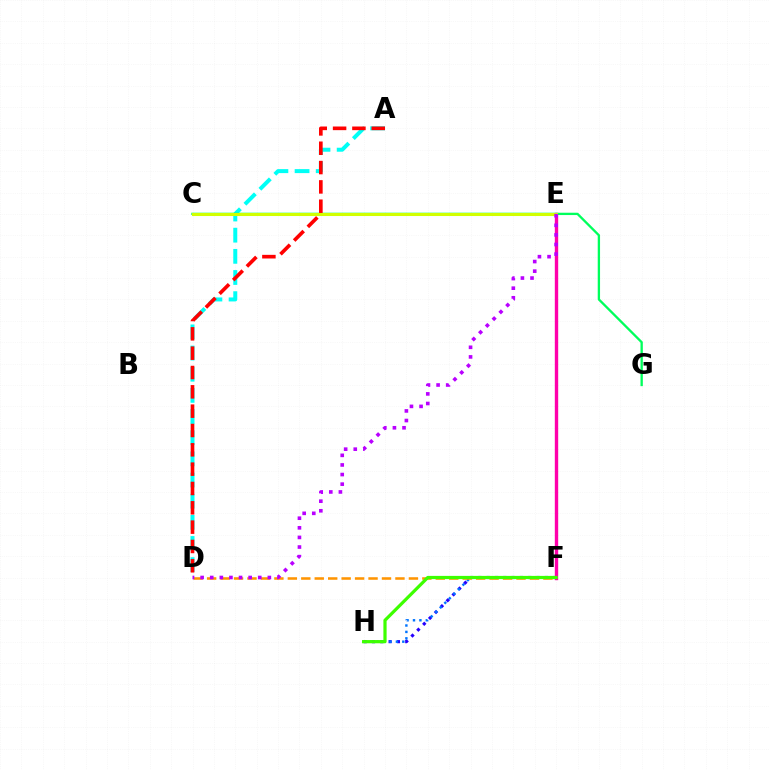{('F', 'H'): [{'color': '#2500ff', 'line_style': 'dotted', 'thickness': 2.26}, {'color': '#0074ff', 'line_style': 'dotted', 'thickness': 1.74}, {'color': '#3dff00', 'line_style': 'solid', 'thickness': 2.31}], ('E', 'F'): [{'color': '#ff00ac', 'line_style': 'solid', 'thickness': 2.43}], ('D', 'F'): [{'color': '#ff9400', 'line_style': 'dashed', 'thickness': 1.83}], ('A', 'D'): [{'color': '#00fff6', 'line_style': 'dashed', 'thickness': 2.87}, {'color': '#ff0000', 'line_style': 'dashed', 'thickness': 2.63}], ('C', 'G'): [{'color': '#00ff5c', 'line_style': 'solid', 'thickness': 1.67}], ('C', 'E'): [{'color': '#d1ff00', 'line_style': 'solid', 'thickness': 2.2}], ('D', 'E'): [{'color': '#b900ff', 'line_style': 'dotted', 'thickness': 2.61}]}